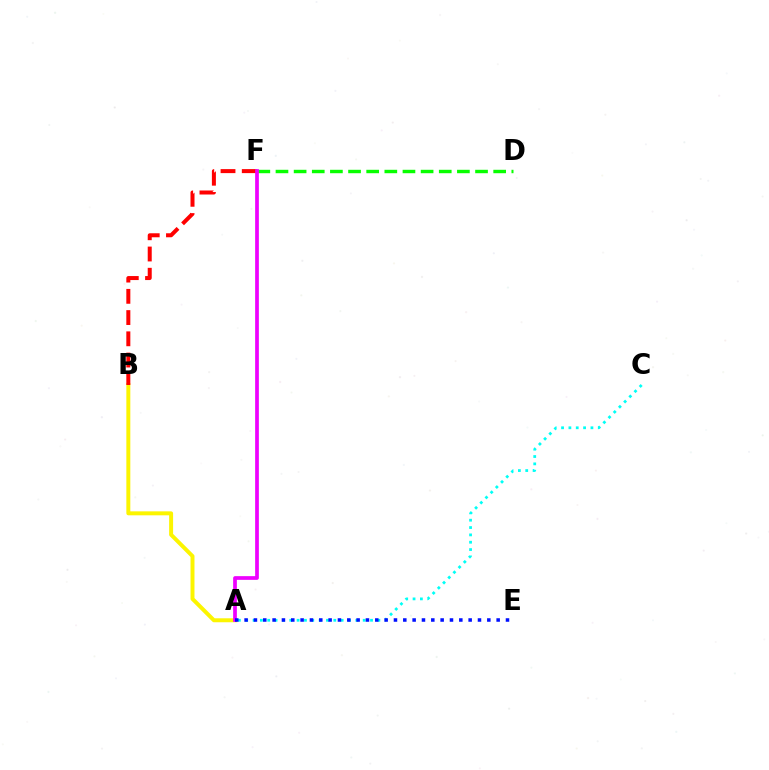{('D', 'F'): [{'color': '#08ff00', 'line_style': 'dashed', 'thickness': 2.46}], ('A', 'C'): [{'color': '#00fff6', 'line_style': 'dotted', 'thickness': 1.99}], ('A', 'B'): [{'color': '#fcf500', 'line_style': 'solid', 'thickness': 2.85}], ('B', 'F'): [{'color': '#ff0000', 'line_style': 'dashed', 'thickness': 2.89}], ('A', 'F'): [{'color': '#ee00ff', 'line_style': 'solid', 'thickness': 2.67}], ('A', 'E'): [{'color': '#0010ff', 'line_style': 'dotted', 'thickness': 2.54}]}